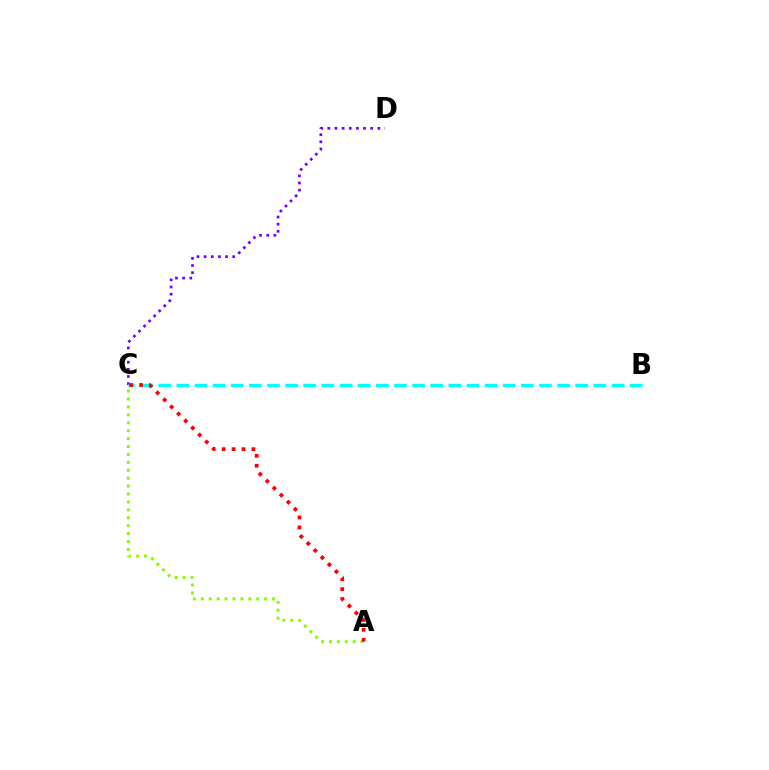{('A', 'C'): [{'color': '#84ff00', 'line_style': 'dotted', 'thickness': 2.15}, {'color': '#ff0000', 'line_style': 'dotted', 'thickness': 2.7}], ('C', 'D'): [{'color': '#7200ff', 'line_style': 'dotted', 'thickness': 1.94}], ('B', 'C'): [{'color': '#00fff6', 'line_style': 'dashed', 'thickness': 2.46}]}